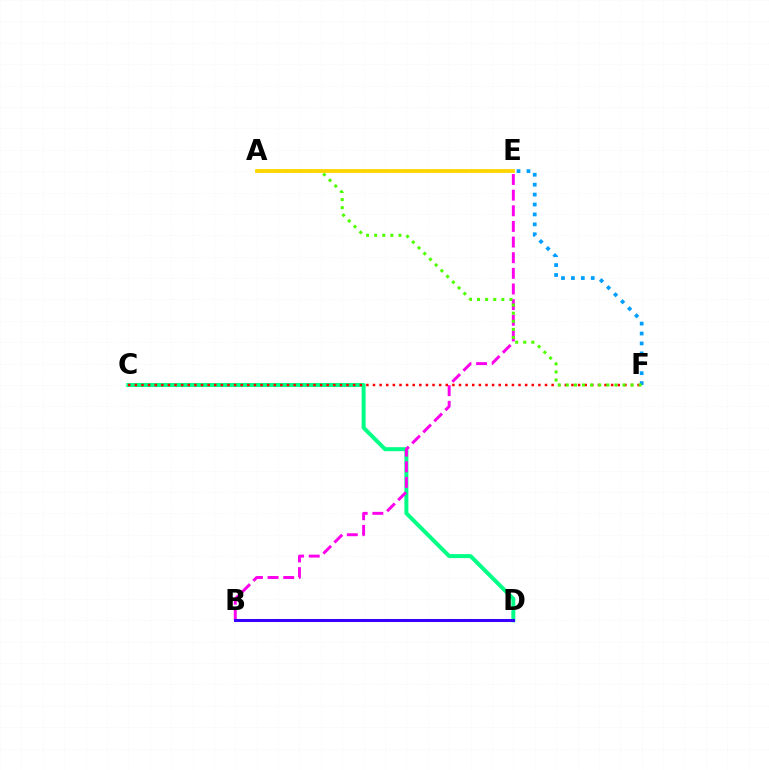{('C', 'D'): [{'color': '#00ff86', 'line_style': 'solid', 'thickness': 2.86}], ('B', 'E'): [{'color': '#ff00ed', 'line_style': 'dashed', 'thickness': 2.12}], ('E', 'F'): [{'color': '#009eff', 'line_style': 'dotted', 'thickness': 2.69}], ('C', 'F'): [{'color': '#ff0000', 'line_style': 'dotted', 'thickness': 1.8}], ('A', 'F'): [{'color': '#4fff00', 'line_style': 'dotted', 'thickness': 2.2}], ('B', 'D'): [{'color': '#3700ff', 'line_style': 'solid', 'thickness': 2.19}], ('A', 'E'): [{'color': '#ffd500', 'line_style': 'solid', 'thickness': 2.73}]}